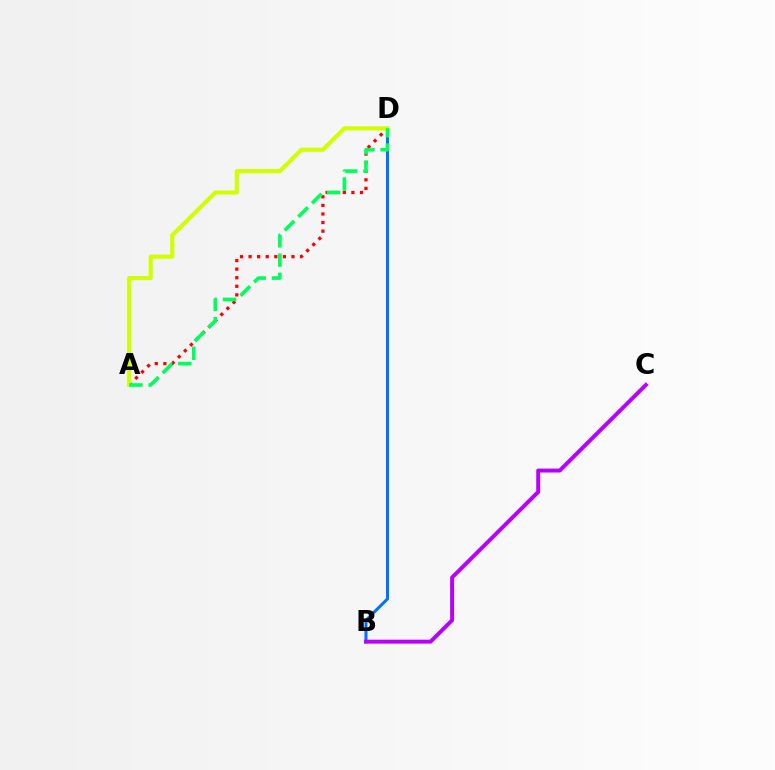{('A', 'D'): [{'color': '#ff0000', 'line_style': 'dotted', 'thickness': 2.33}, {'color': '#d1ff00', 'line_style': 'solid', 'thickness': 2.97}, {'color': '#00ff5c', 'line_style': 'dashed', 'thickness': 2.62}], ('B', 'D'): [{'color': '#0074ff', 'line_style': 'solid', 'thickness': 2.18}], ('B', 'C'): [{'color': '#b900ff', 'line_style': 'solid', 'thickness': 2.83}]}